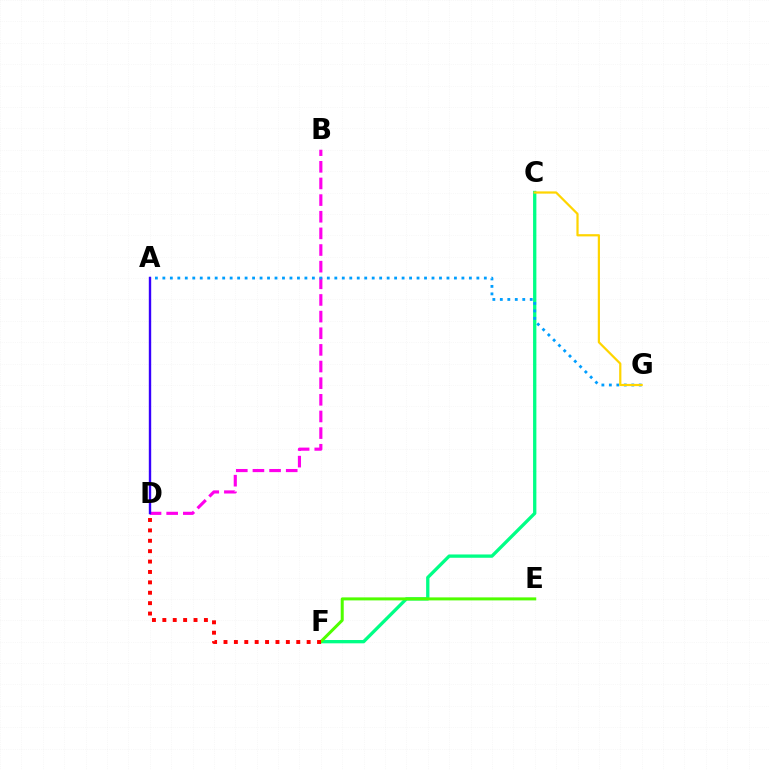{('B', 'D'): [{'color': '#ff00ed', 'line_style': 'dashed', 'thickness': 2.26}], ('C', 'F'): [{'color': '#00ff86', 'line_style': 'solid', 'thickness': 2.38}], ('A', 'G'): [{'color': '#009eff', 'line_style': 'dotted', 'thickness': 2.03}], ('C', 'G'): [{'color': '#ffd500', 'line_style': 'solid', 'thickness': 1.6}], ('E', 'F'): [{'color': '#4fff00', 'line_style': 'solid', 'thickness': 2.17}], ('D', 'F'): [{'color': '#ff0000', 'line_style': 'dotted', 'thickness': 2.82}], ('A', 'D'): [{'color': '#3700ff', 'line_style': 'solid', 'thickness': 1.72}]}